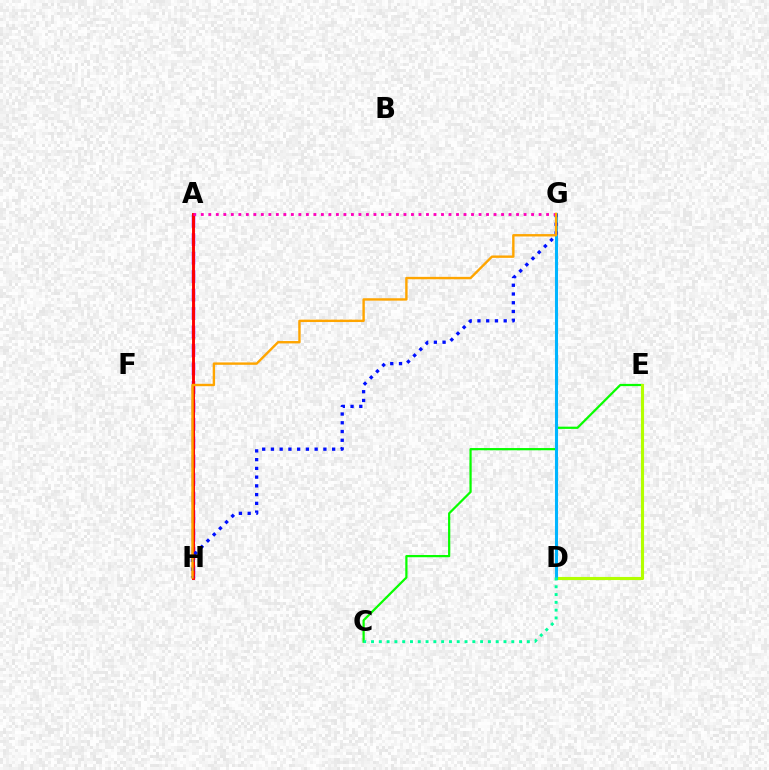{('C', 'E'): [{'color': '#08ff00', 'line_style': 'solid', 'thickness': 1.61}], ('D', 'E'): [{'color': '#b3ff00', 'line_style': 'solid', 'thickness': 2.25}], ('D', 'G'): [{'color': '#00b5ff', 'line_style': 'solid', 'thickness': 2.21}], ('A', 'H'): [{'color': '#9b00ff', 'line_style': 'dashed', 'thickness': 2.51}, {'color': '#ff0000', 'line_style': 'solid', 'thickness': 2.1}], ('G', 'H'): [{'color': '#0010ff', 'line_style': 'dotted', 'thickness': 2.38}, {'color': '#ffa500', 'line_style': 'solid', 'thickness': 1.72}], ('A', 'G'): [{'color': '#ff00bd', 'line_style': 'dotted', 'thickness': 2.04}], ('C', 'D'): [{'color': '#00ff9d', 'line_style': 'dotted', 'thickness': 2.12}]}